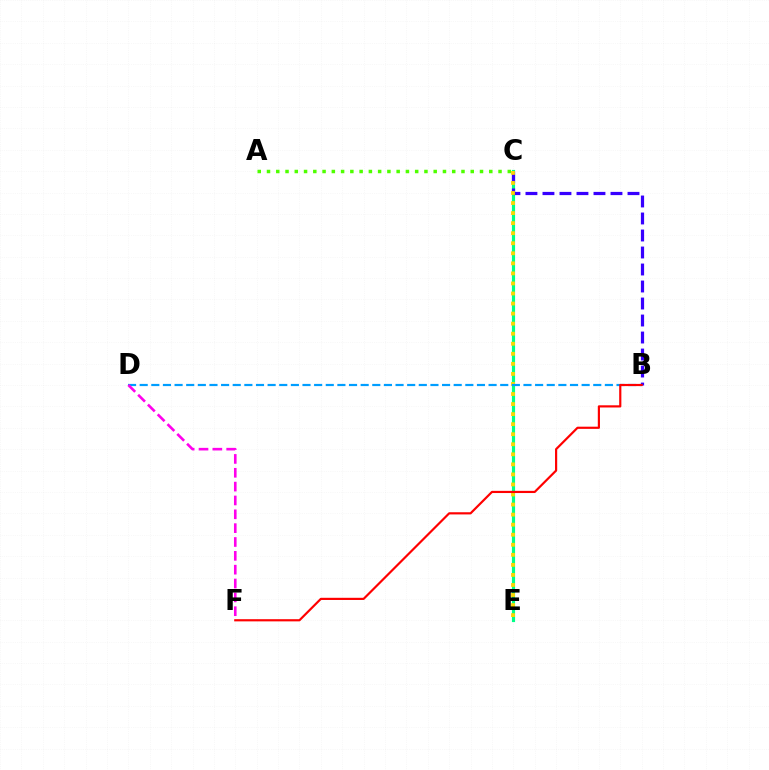{('C', 'E'): [{'color': '#00ff86', 'line_style': 'solid', 'thickness': 2.28}, {'color': '#ffd500', 'line_style': 'dotted', 'thickness': 2.73}], ('B', 'C'): [{'color': '#3700ff', 'line_style': 'dashed', 'thickness': 2.31}], ('A', 'C'): [{'color': '#4fff00', 'line_style': 'dotted', 'thickness': 2.52}], ('B', 'D'): [{'color': '#009eff', 'line_style': 'dashed', 'thickness': 1.58}], ('D', 'F'): [{'color': '#ff00ed', 'line_style': 'dashed', 'thickness': 1.88}], ('B', 'F'): [{'color': '#ff0000', 'line_style': 'solid', 'thickness': 1.57}]}